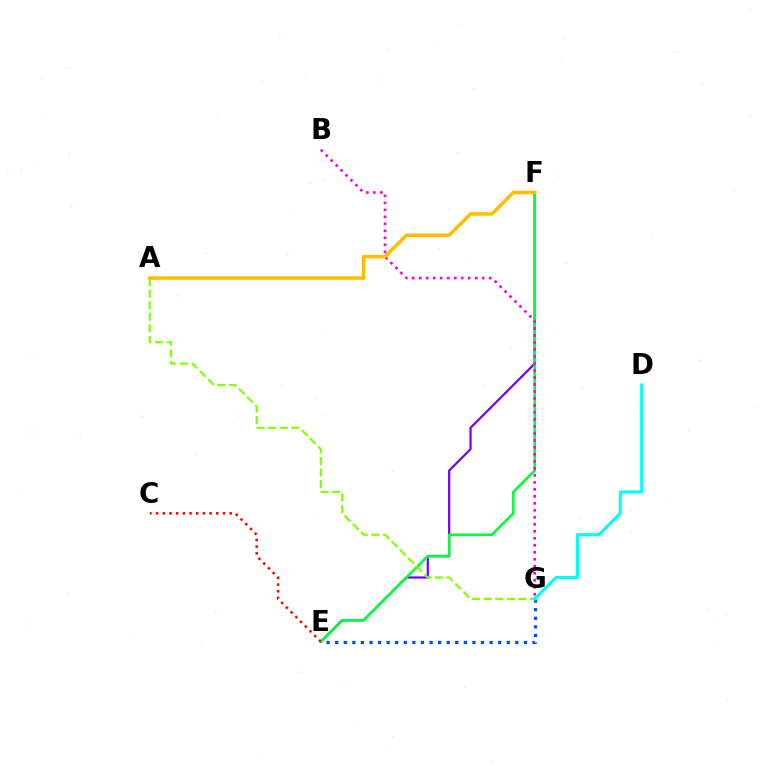{('E', 'F'): [{'color': '#7200ff', 'line_style': 'solid', 'thickness': 1.61}, {'color': '#00ff39', 'line_style': 'solid', 'thickness': 1.88}], ('E', 'G'): [{'color': '#004bff', 'line_style': 'dotted', 'thickness': 2.33}], ('A', 'G'): [{'color': '#84ff00', 'line_style': 'dashed', 'thickness': 1.57}], ('B', 'G'): [{'color': '#ff00cf', 'line_style': 'dotted', 'thickness': 1.9}], ('A', 'F'): [{'color': '#ffbd00', 'line_style': 'solid', 'thickness': 2.55}], ('C', 'E'): [{'color': '#ff0000', 'line_style': 'dotted', 'thickness': 1.82}], ('D', 'G'): [{'color': '#00fff6', 'line_style': 'solid', 'thickness': 2.25}]}